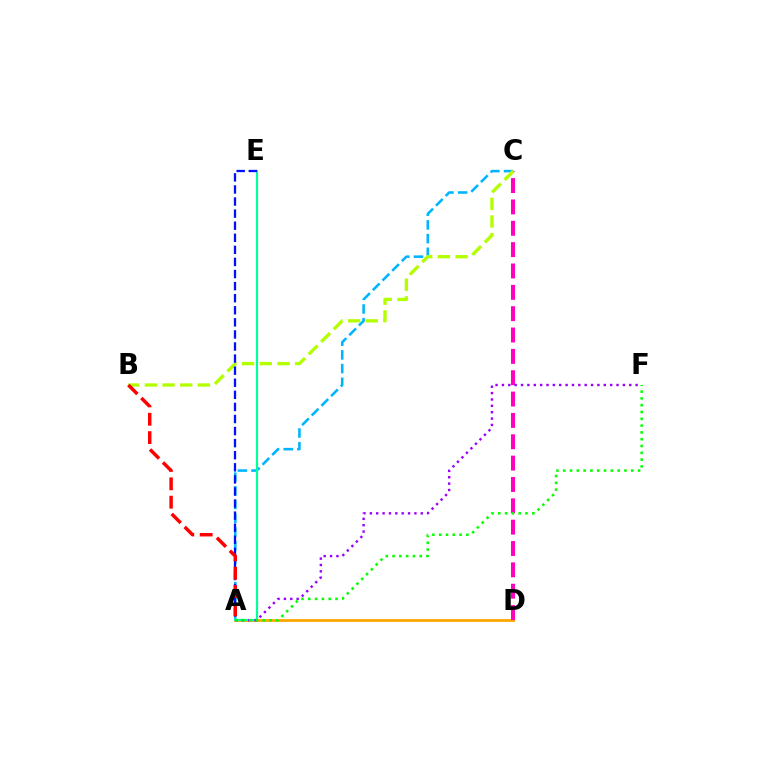{('A', 'D'): [{'color': '#ffa500', 'line_style': 'solid', 'thickness': 2.0}], ('A', 'C'): [{'color': '#00b5ff', 'line_style': 'dashed', 'thickness': 1.86}], ('C', 'D'): [{'color': '#ff00bd', 'line_style': 'dashed', 'thickness': 2.9}], ('A', 'E'): [{'color': '#00ff9d', 'line_style': 'solid', 'thickness': 1.57}, {'color': '#0010ff', 'line_style': 'dashed', 'thickness': 1.64}], ('A', 'F'): [{'color': '#9b00ff', 'line_style': 'dotted', 'thickness': 1.73}, {'color': '#08ff00', 'line_style': 'dotted', 'thickness': 1.85}], ('B', 'C'): [{'color': '#b3ff00', 'line_style': 'dashed', 'thickness': 2.4}], ('A', 'B'): [{'color': '#ff0000', 'line_style': 'dashed', 'thickness': 2.49}]}